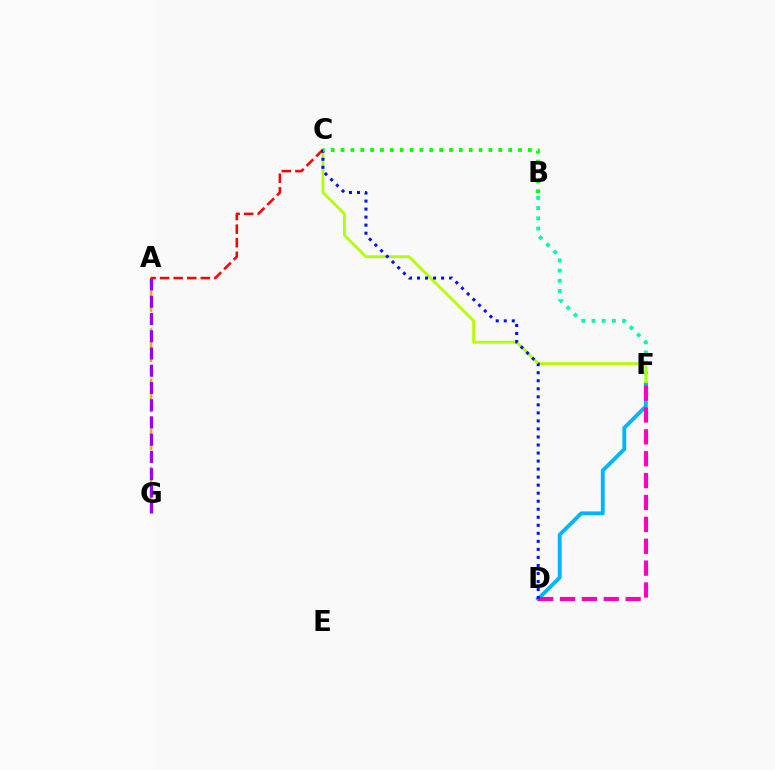{('B', 'F'): [{'color': '#00ff9d', 'line_style': 'dotted', 'thickness': 2.77}], ('C', 'F'): [{'color': '#b3ff00', 'line_style': 'solid', 'thickness': 2.03}], ('A', 'G'): [{'color': '#ffa500', 'line_style': 'dashed', 'thickness': 1.71}, {'color': '#9b00ff', 'line_style': 'dashed', 'thickness': 2.34}], ('D', 'F'): [{'color': '#00b5ff', 'line_style': 'solid', 'thickness': 2.78}, {'color': '#ff00bd', 'line_style': 'dashed', 'thickness': 2.97}], ('A', 'C'): [{'color': '#ff0000', 'line_style': 'dashed', 'thickness': 1.84}], ('C', 'D'): [{'color': '#0010ff', 'line_style': 'dotted', 'thickness': 2.18}], ('B', 'C'): [{'color': '#08ff00', 'line_style': 'dotted', 'thickness': 2.68}]}